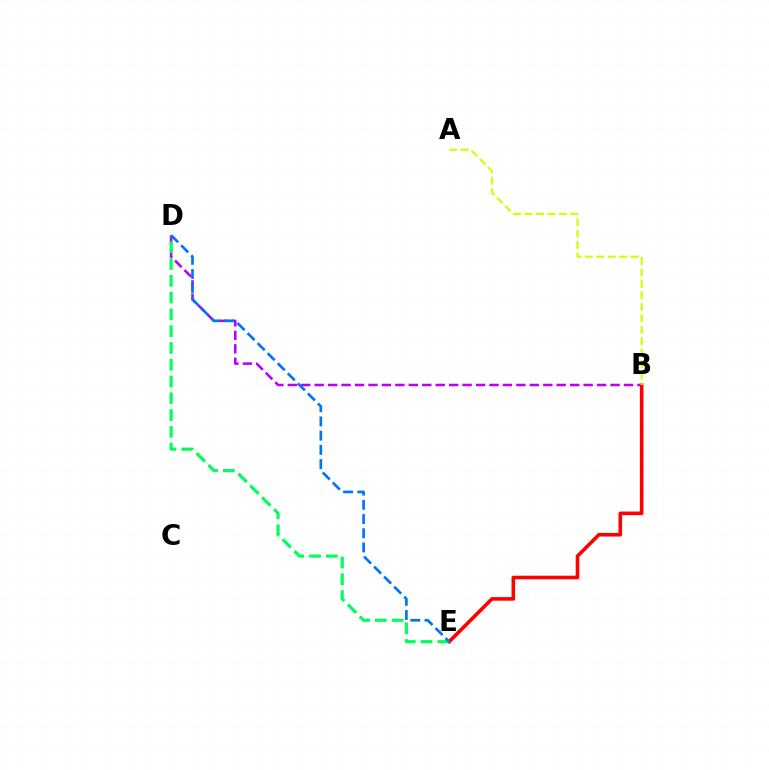{('B', 'D'): [{'color': '#b900ff', 'line_style': 'dashed', 'thickness': 1.83}], ('B', 'E'): [{'color': '#ff0000', 'line_style': 'solid', 'thickness': 2.59}], ('A', 'B'): [{'color': '#d1ff00', 'line_style': 'dashed', 'thickness': 1.56}], ('D', 'E'): [{'color': '#00ff5c', 'line_style': 'dashed', 'thickness': 2.28}, {'color': '#0074ff', 'line_style': 'dashed', 'thickness': 1.93}]}